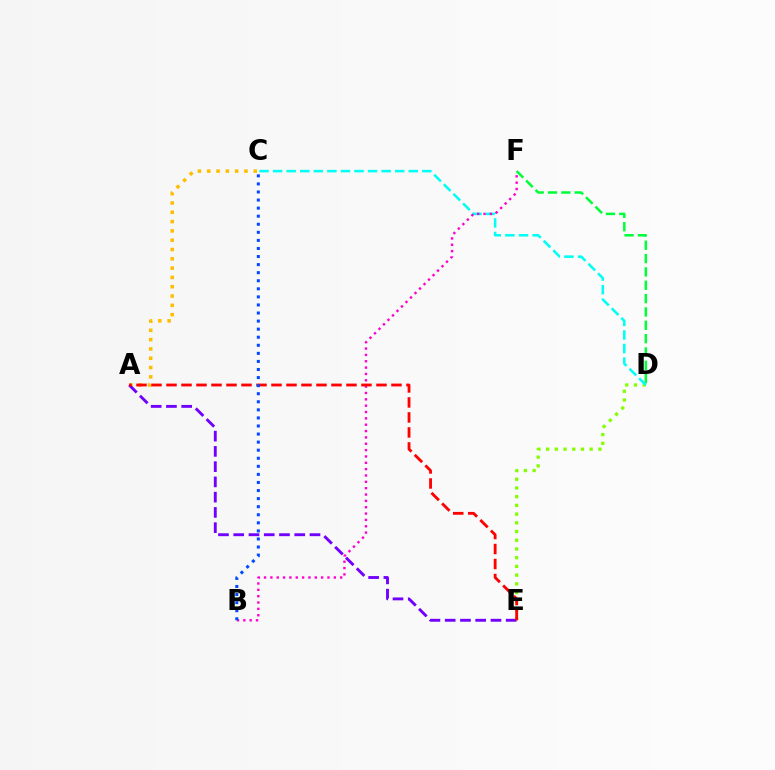{('D', 'E'): [{'color': '#84ff00', 'line_style': 'dotted', 'thickness': 2.37}], ('A', 'C'): [{'color': '#ffbd00', 'line_style': 'dotted', 'thickness': 2.53}], ('D', 'F'): [{'color': '#00ff39', 'line_style': 'dashed', 'thickness': 1.81}], ('C', 'D'): [{'color': '#00fff6', 'line_style': 'dashed', 'thickness': 1.84}], ('A', 'E'): [{'color': '#7200ff', 'line_style': 'dashed', 'thickness': 2.07}, {'color': '#ff0000', 'line_style': 'dashed', 'thickness': 2.04}], ('B', 'F'): [{'color': '#ff00cf', 'line_style': 'dotted', 'thickness': 1.72}], ('B', 'C'): [{'color': '#004bff', 'line_style': 'dotted', 'thickness': 2.19}]}